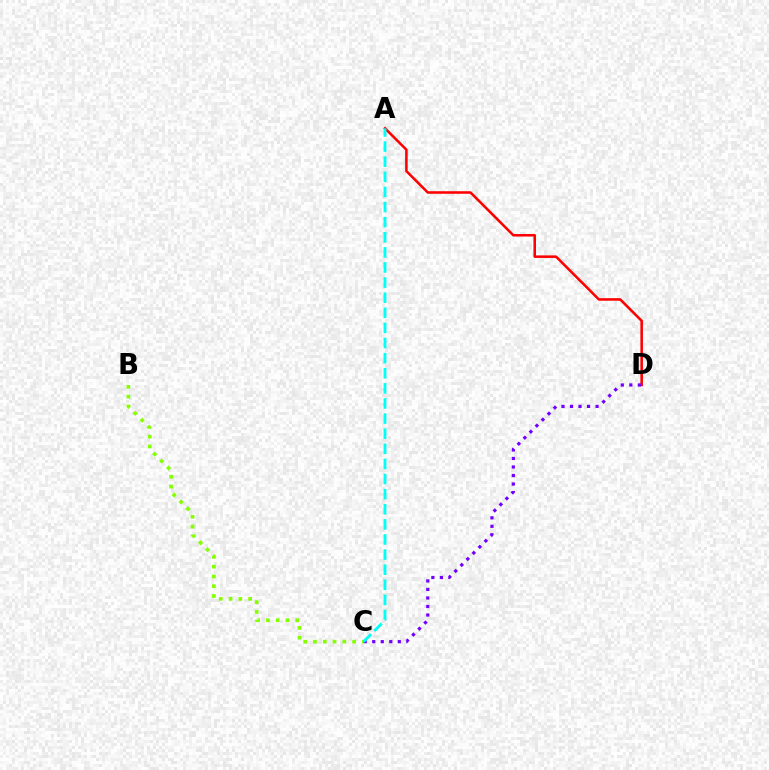{('B', 'C'): [{'color': '#84ff00', 'line_style': 'dotted', 'thickness': 2.66}], ('A', 'D'): [{'color': '#ff0000', 'line_style': 'solid', 'thickness': 1.83}], ('C', 'D'): [{'color': '#7200ff', 'line_style': 'dotted', 'thickness': 2.32}], ('A', 'C'): [{'color': '#00fff6', 'line_style': 'dashed', 'thickness': 2.05}]}